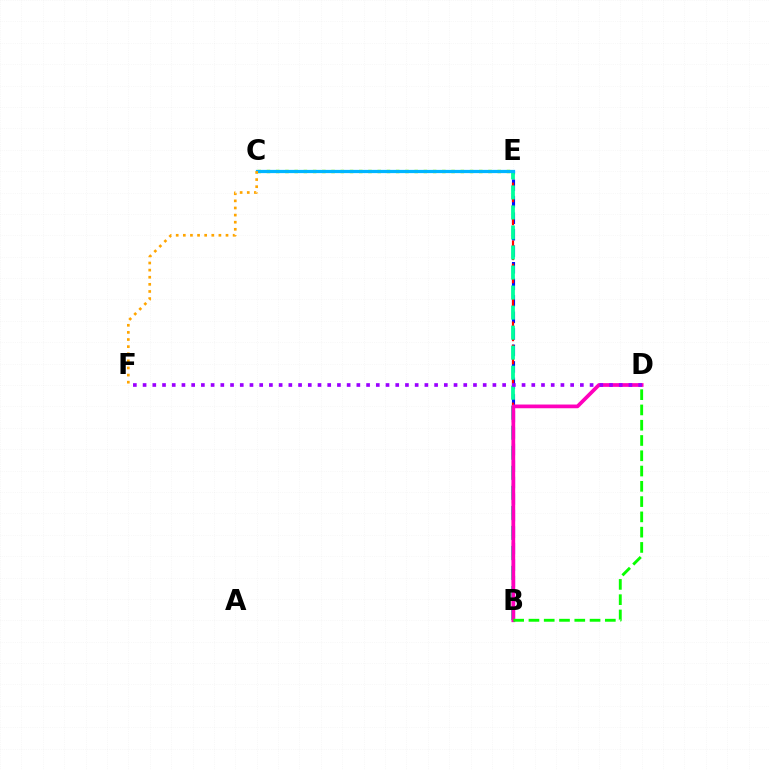{('B', 'E'): [{'color': '#0010ff', 'line_style': 'dashed', 'thickness': 2.24}, {'color': '#ff0000', 'line_style': 'dashed', 'thickness': 1.57}, {'color': '#00ff9d', 'line_style': 'dashed', 'thickness': 2.72}], ('C', 'E'): [{'color': '#b3ff00', 'line_style': 'dotted', 'thickness': 2.51}, {'color': '#00b5ff', 'line_style': 'solid', 'thickness': 2.33}], ('B', 'D'): [{'color': '#ff00bd', 'line_style': 'solid', 'thickness': 2.68}, {'color': '#08ff00', 'line_style': 'dashed', 'thickness': 2.08}], ('C', 'F'): [{'color': '#ffa500', 'line_style': 'dotted', 'thickness': 1.93}], ('D', 'F'): [{'color': '#9b00ff', 'line_style': 'dotted', 'thickness': 2.64}]}